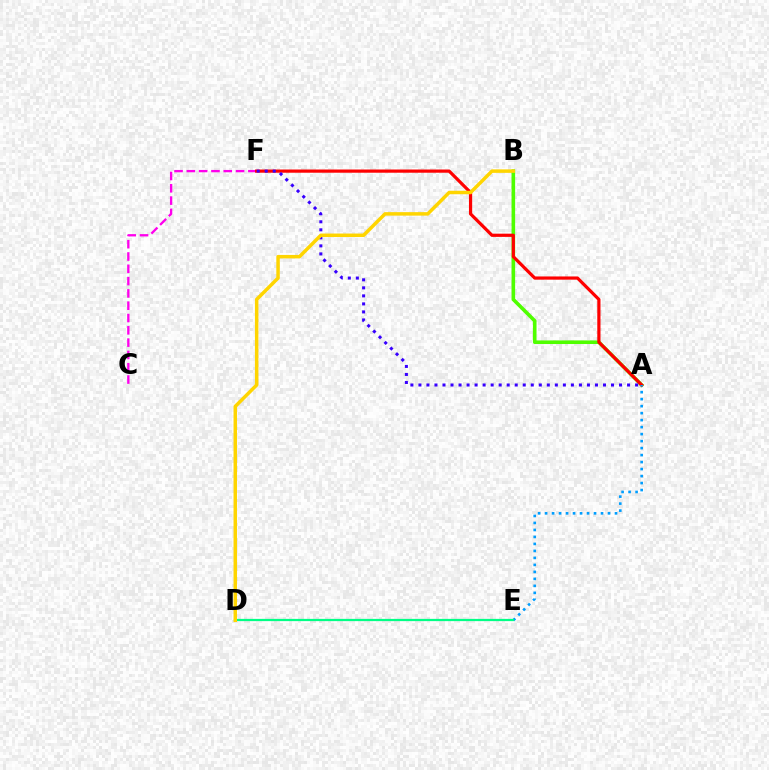{('A', 'B'): [{'color': '#4fff00', 'line_style': 'solid', 'thickness': 2.59}], ('C', 'F'): [{'color': '#ff00ed', 'line_style': 'dashed', 'thickness': 1.67}], ('A', 'F'): [{'color': '#ff0000', 'line_style': 'solid', 'thickness': 2.31}, {'color': '#3700ff', 'line_style': 'dotted', 'thickness': 2.18}], ('A', 'E'): [{'color': '#009eff', 'line_style': 'dotted', 'thickness': 1.9}], ('D', 'E'): [{'color': '#00ff86', 'line_style': 'solid', 'thickness': 1.62}], ('B', 'D'): [{'color': '#ffd500', 'line_style': 'solid', 'thickness': 2.51}]}